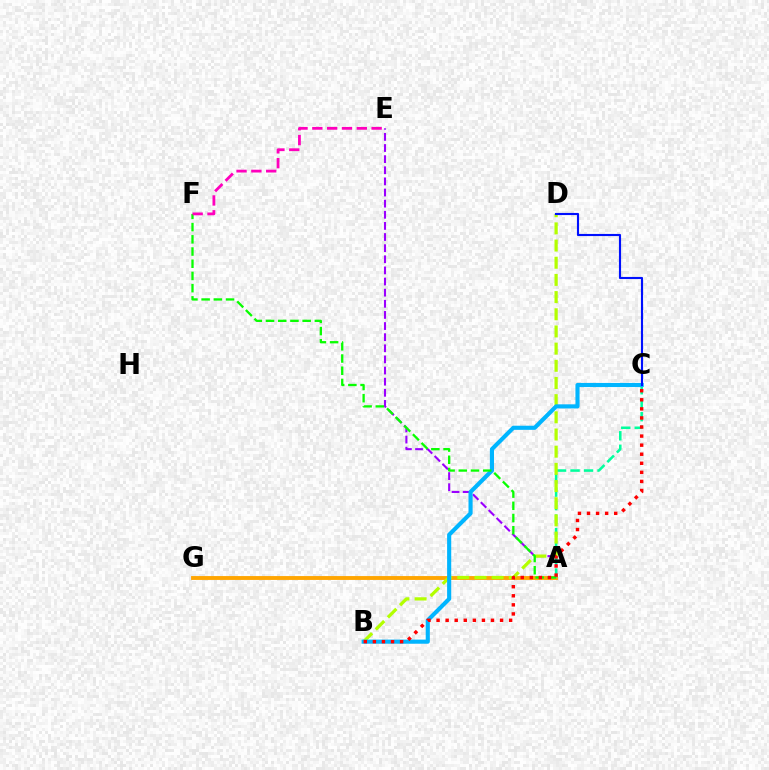{('A', 'E'): [{'color': '#9b00ff', 'line_style': 'dashed', 'thickness': 1.51}], ('A', 'G'): [{'color': '#ffa500', 'line_style': 'solid', 'thickness': 2.78}], ('A', 'C'): [{'color': '#00ff9d', 'line_style': 'dashed', 'thickness': 1.83}], ('B', 'D'): [{'color': '#b3ff00', 'line_style': 'dashed', 'thickness': 2.33}], ('B', 'C'): [{'color': '#00b5ff', 'line_style': 'solid', 'thickness': 2.97}, {'color': '#ff0000', 'line_style': 'dotted', 'thickness': 2.46}], ('C', 'D'): [{'color': '#0010ff', 'line_style': 'solid', 'thickness': 1.53}], ('A', 'F'): [{'color': '#08ff00', 'line_style': 'dashed', 'thickness': 1.66}], ('E', 'F'): [{'color': '#ff00bd', 'line_style': 'dashed', 'thickness': 2.01}]}